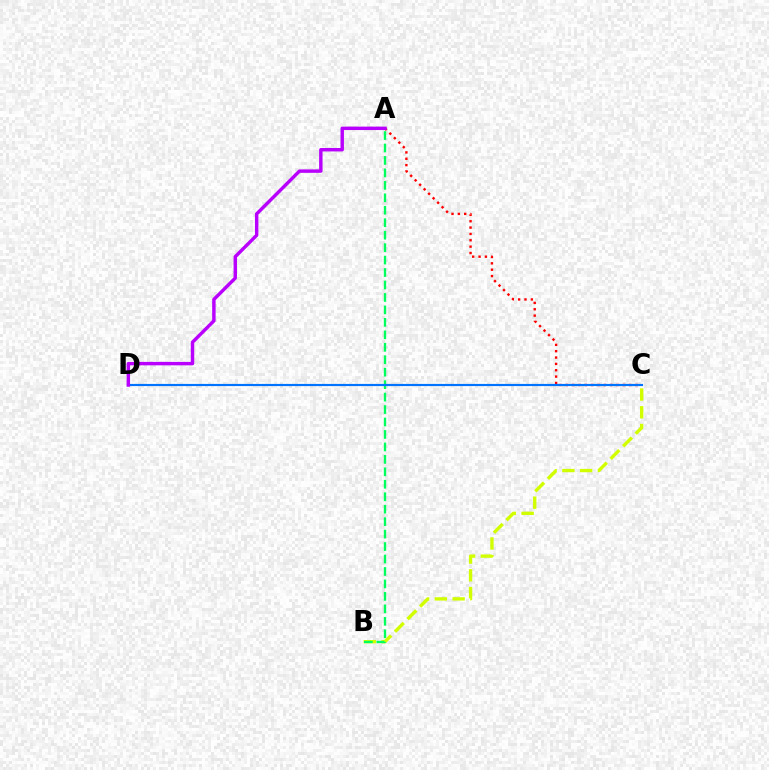{('B', 'C'): [{'color': '#d1ff00', 'line_style': 'dashed', 'thickness': 2.41}], ('A', 'C'): [{'color': '#ff0000', 'line_style': 'dotted', 'thickness': 1.72}], ('A', 'B'): [{'color': '#00ff5c', 'line_style': 'dashed', 'thickness': 1.69}], ('C', 'D'): [{'color': '#0074ff', 'line_style': 'solid', 'thickness': 1.56}], ('A', 'D'): [{'color': '#b900ff', 'line_style': 'solid', 'thickness': 2.47}]}